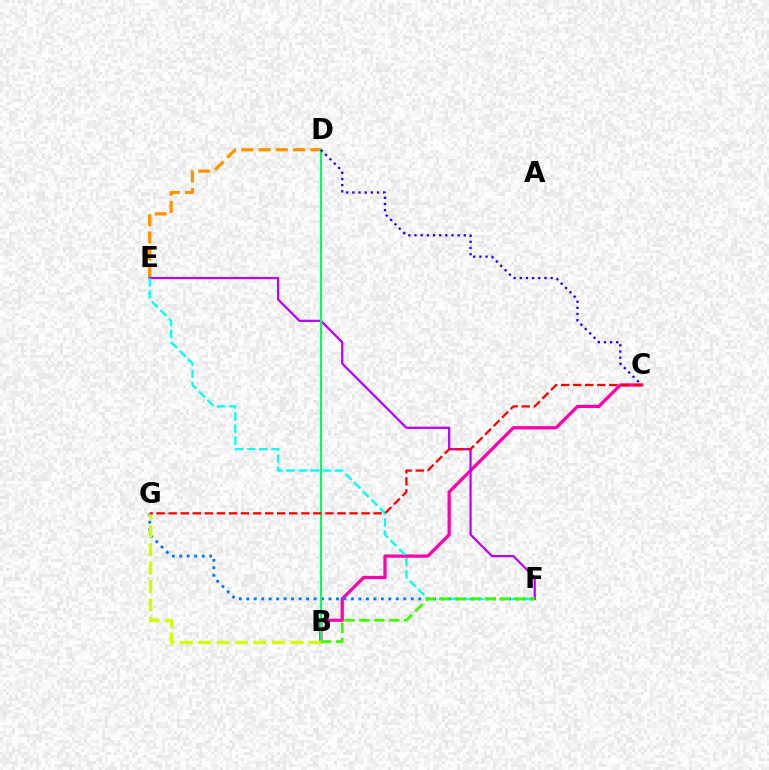{('B', 'C'): [{'color': '#ff00ac', 'line_style': 'solid', 'thickness': 2.35}], ('F', 'G'): [{'color': '#0074ff', 'line_style': 'dotted', 'thickness': 2.03}], ('D', 'E'): [{'color': '#ff9400', 'line_style': 'dashed', 'thickness': 2.35}], ('E', 'F'): [{'color': '#b900ff', 'line_style': 'solid', 'thickness': 1.61}, {'color': '#00fff6', 'line_style': 'dashed', 'thickness': 1.65}], ('B', 'D'): [{'color': '#00ff5c', 'line_style': 'solid', 'thickness': 1.52}], ('B', 'G'): [{'color': '#d1ff00', 'line_style': 'dashed', 'thickness': 2.5}], ('C', 'D'): [{'color': '#2500ff', 'line_style': 'dotted', 'thickness': 1.67}], ('B', 'F'): [{'color': '#3dff00', 'line_style': 'dashed', 'thickness': 2.03}], ('C', 'G'): [{'color': '#ff0000', 'line_style': 'dashed', 'thickness': 1.64}]}